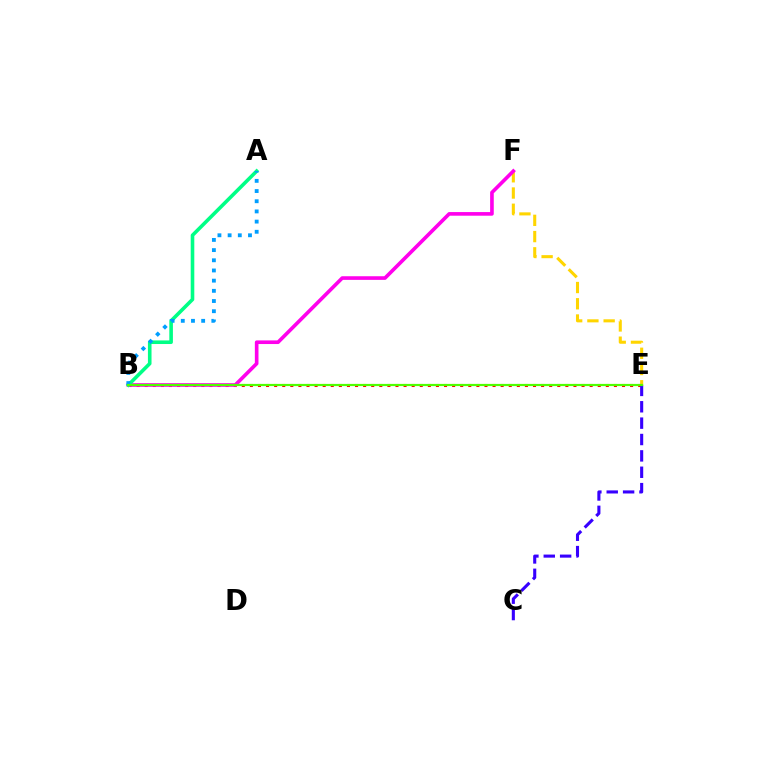{('B', 'E'): [{'color': '#ff0000', 'line_style': 'dotted', 'thickness': 2.2}, {'color': '#4fff00', 'line_style': 'solid', 'thickness': 1.59}], ('E', 'F'): [{'color': '#ffd500', 'line_style': 'dashed', 'thickness': 2.21}], ('C', 'E'): [{'color': '#3700ff', 'line_style': 'dashed', 'thickness': 2.22}], ('B', 'F'): [{'color': '#ff00ed', 'line_style': 'solid', 'thickness': 2.62}], ('A', 'B'): [{'color': '#00ff86', 'line_style': 'solid', 'thickness': 2.59}, {'color': '#009eff', 'line_style': 'dotted', 'thickness': 2.77}]}